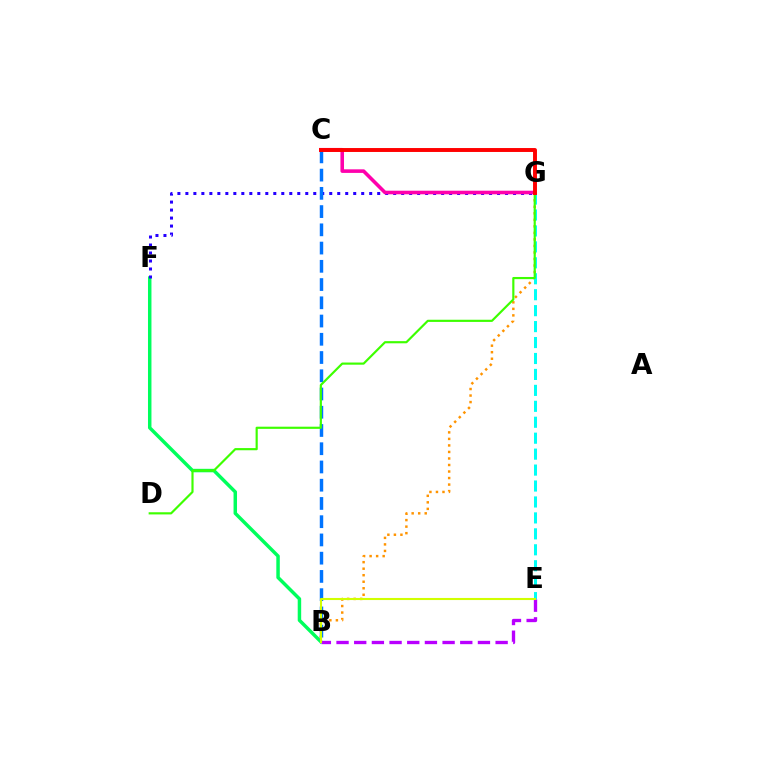{('B', 'F'): [{'color': '#00ff5c', 'line_style': 'solid', 'thickness': 2.5}], ('F', 'G'): [{'color': '#2500ff', 'line_style': 'dotted', 'thickness': 2.17}], ('B', 'G'): [{'color': '#ff9400', 'line_style': 'dotted', 'thickness': 1.77}], ('B', 'C'): [{'color': '#0074ff', 'line_style': 'dashed', 'thickness': 2.48}], ('E', 'G'): [{'color': '#00fff6', 'line_style': 'dashed', 'thickness': 2.17}], ('D', 'G'): [{'color': '#3dff00', 'line_style': 'solid', 'thickness': 1.56}], ('C', 'G'): [{'color': '#ff00ac', 'line_style': 'solid', 'thickness': 2.58}, {'color': '#ff0000', 'line_style': 'solid', 'thickness': 2.83}], ('B', 'E'): [{'color': '#b900ff', 'line_style': 'dashed', 'thickness': 2.4}, {'color': '#d1ff00', 'line_style': 'solid', 'thickness': 1.51}]}